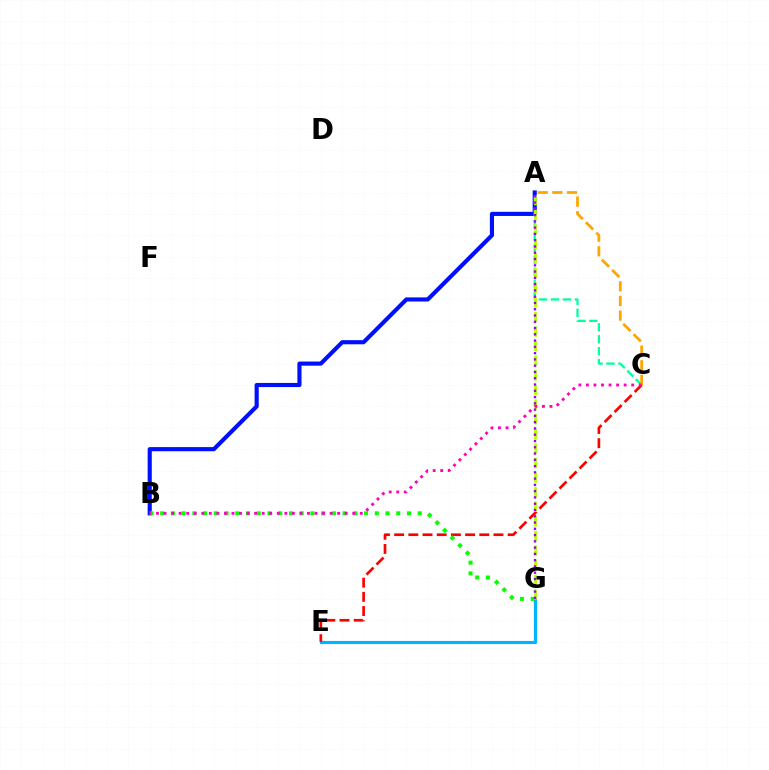{('A', 'B'): [{'color': '#0010ff', 'line_style': 'solid', 'thickness': 2.98}], ('A', 'C'): [{'color': '#00ff9d', 'line_style': 'dashed', 'thickness': 1.63}, {'color': '#ffa500', 'line_style': 'dashed', 'thickness': 1.99}], ('E', 'G'): [{'color': '#00b5ff', 'line_style': 'solid', 'thickness': 2.26}], ('C', 'E'): [{'color': '#ff0000', 'line_style': 'dashed', 'thickness': 1.93}], ('B', 'G'): [{'color': '#08ff00', 'line_style': 'dotted', 'thickness': 2.92}], ('A', 'G'): [{'color': '#b3ff00', 'line_style': 'dashed', 'thickness': 1.98}, {'color': '#9b00ff', 'line_style': 'dotted', 'thickness': 1.7}], ('B', 'C'): [{'color': '#ff00bd', 'line_style': 'dotted', 'thickness': 2.05}]}